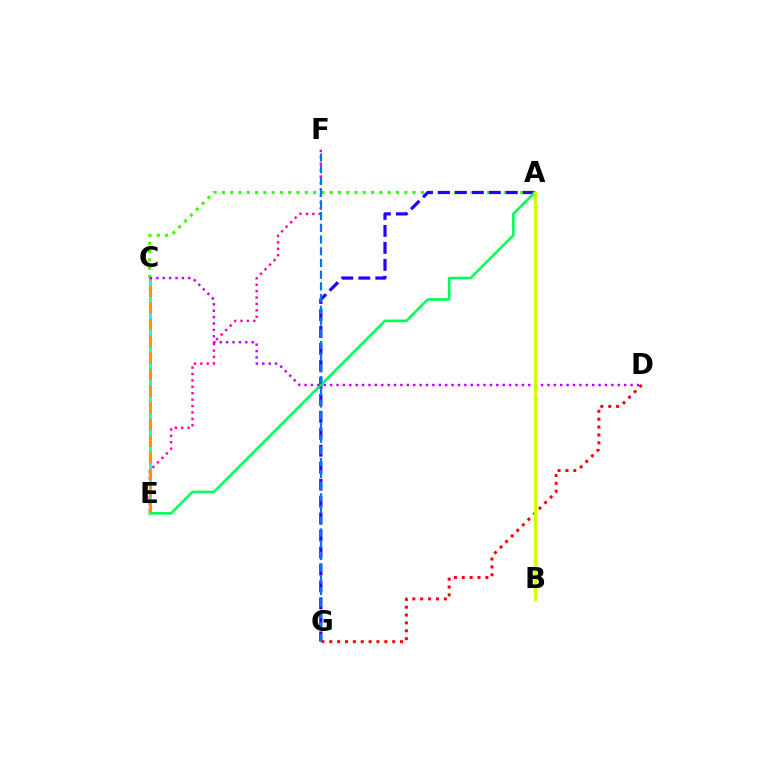{('E', 'F'): [{'color': '#ff00ac', 'line_style': 'dotted', 'thickness': 1.74}], ('A', 'C'): [{'color': '#3dff00', 'line_style': 'dotted', 'thickness': 2.25}], ('A', 'G'): [{'color': '#2500ff', 'line_style': 'dashed', 'thickness': 2.3}], ('A', 'E'): [{'color': '#00ff5c', 'line_style': 'solid', 'thickness': 1.89}], ('C', 'E'): [{'color': '#00fff6', 'line_style': 'solid', 'thickness': 2.08}, {'color': '#ff9400', 'line_style': 'dashed', 'thickness': 2.26}], ('D', 'G'): [{'color': '#ff0000', 'line_style': 'dotted', 'thickness': 2.14}], ('C', 'D'): [{'color': '#b900ff', 'line_style': 'dotted', 'thickness': 1.74}], ('F', 'G'): [{'color': '#0074ff', 'line_style': 'dashed', 'thickness': 1.59}], ('A', 'B'): [{'color': '#d1ff00', 'line_style': 'solid', 'thickness': 2.44}]}